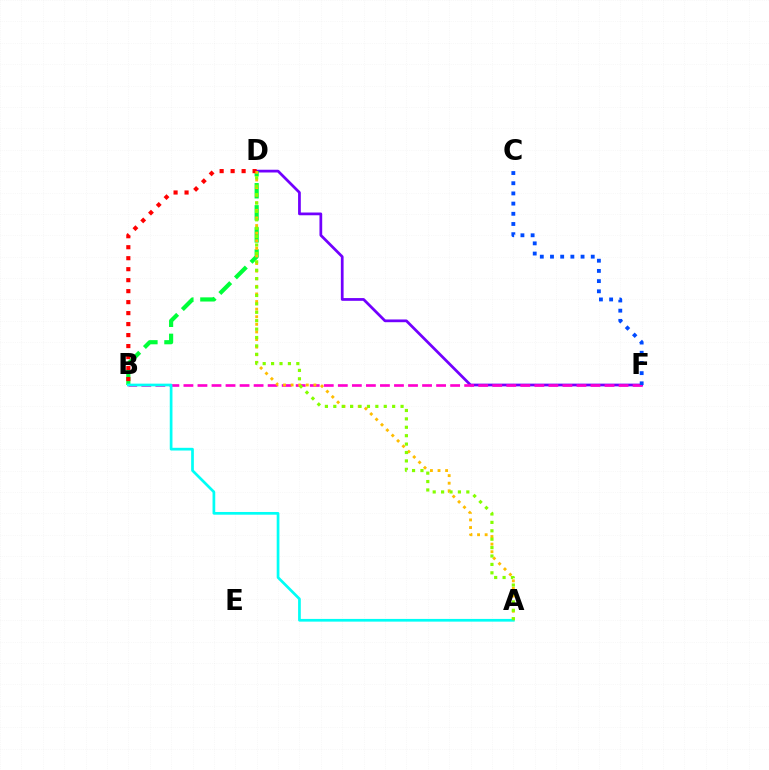{('D', 'F'): [{'color': '#7200ff', 'line_style': 'solid', 'thickness': 1.97}], ('B', 'F'): [{'color': '#ff00cf', 'line_style': 'dashed', 'thickness': 1.91}], ('B', 'D'): [{'color': '#00ff39', 'line_style': 'dashed', 'thickness': 3.0}, {'color': '#ff0000', 'line_style': 'dotted', 'thickness': 2.98}], ('A', 'D'): [{'color': '#ffbd00', 'line_style': 'dotted', 'thickness': 2.06}, {'color': '#84ff00', 'line_style': 'dotted', 'thickness': 2.28}], ('A', 'B'): [{'color': '#00fff6', 'line_style': 'solid', 'thickness': 1.95}], ('C', 'F'): [{'color': '#004bff', 'line_style': 'dotted', 'thickness': 2.77}]}